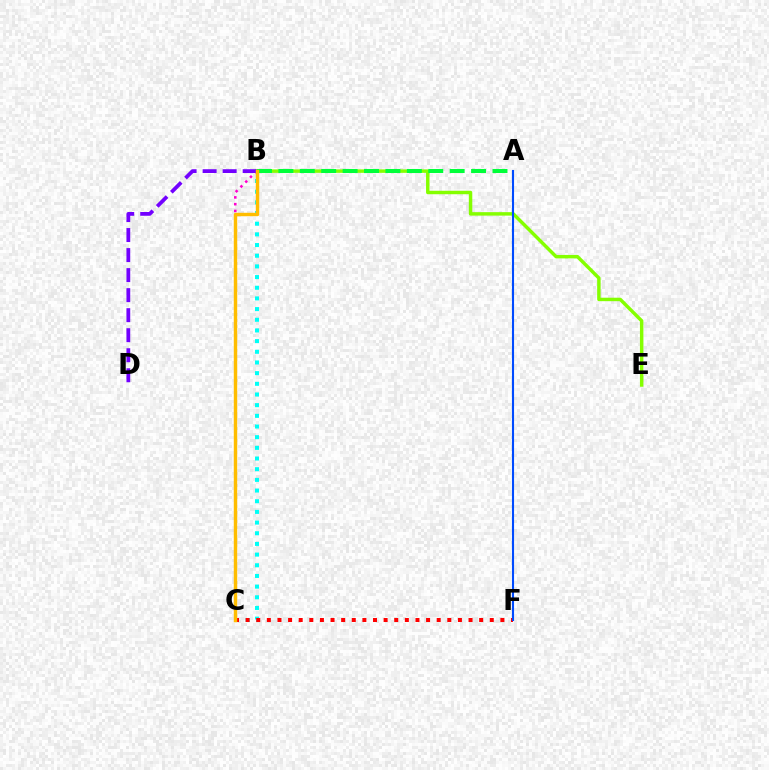{('B', 'C'): [{'color': '#00fff6', 'line_style': 'dotted', 'thickness': 2.9}, {'color': '#ff00cf', 'line_style': 'dotted', 'thickness': 1.84}, {'color': '#ffbd00', 'line_style': 'solid', 'thickness': 2.47}], ('B', 'E'): [{'color': '#84ff00', 'line_style': 'solid', 'thickness': 2.49}], ('A', 'B'): [{'color': '#00ff39', 'line_style': 'dashed', 'thickness': 2.91}], ('C', 'F'): [{'color': '#ff0000', 'line_style': 'dotted', 'thickness': 2.88}], ('B', 'D'): [{'color': '#7200ff', 'line_style': 'dashed', 'thickness': 2.72}], ('A', 'F'): [{'color': '#004bff', 'line_style': 'solid', 'thickness': 1.51}]}